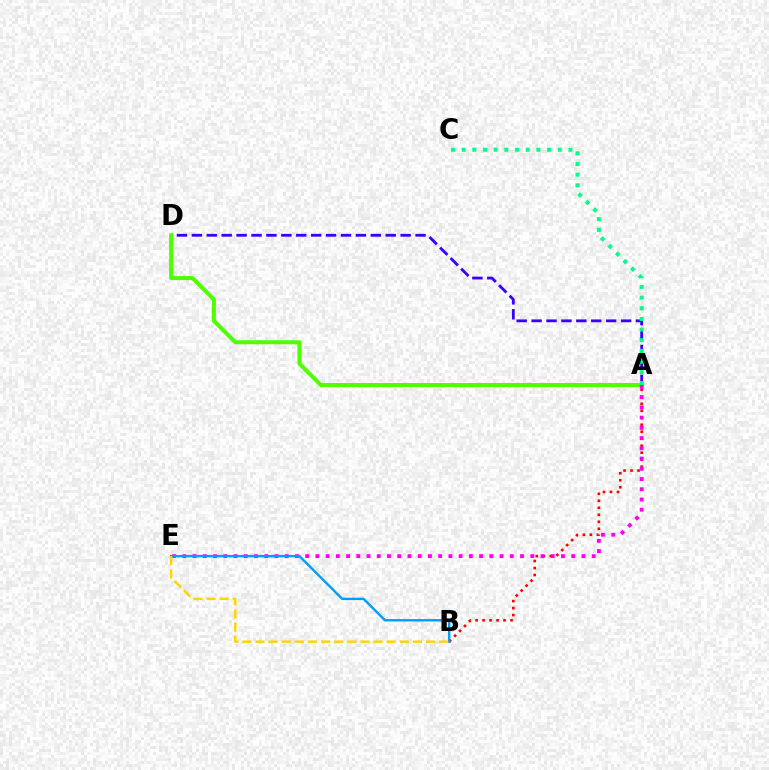{('A', 'B'): [{'color': '#ff0000', 'line_style': 'dotted', 'thickness': 1.9}], ('A', 'D'): [{'color': '#3700ff', 'line_style': 'dashed', 'thickness': 2.03}, {'color': '#4fff00', 'line_style': 'solid', 'thickness': 2.88}], ('A', 'C'): [{'color': '#00ff86', 'line_style': 'dotted', 'thickness': 2.9}], ('A', 'E'): [{'color': '#ff00ed', 'line_style': 'dotted', 'thickness': 2.78}], ('B', 'E'): [{'color': '#009eff', 'line_style': 'solid', 'thickness': 1.73}, {'color': '#ffd500', 'line_style': 'dashed', 'thickness': 1.78}]}